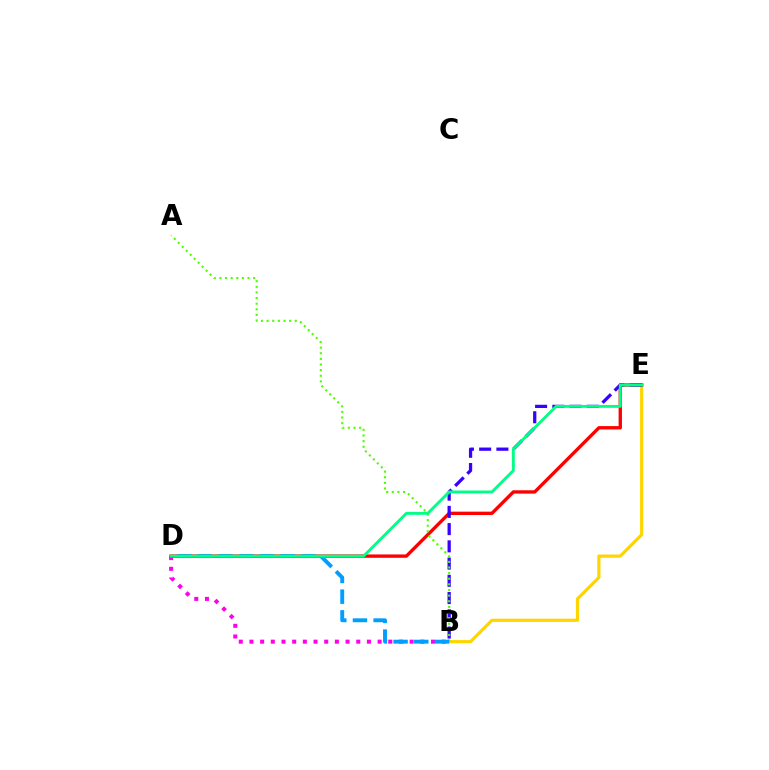{('B', 'E'): [{'color': '#ffd500', 'line_style': 'solid', 'thickness': 2.28}, {'color': '#3700ff', 'line_style': 'dashed', 'thickness': 2.34}], ('B', 'D'): [{'color': '#ff00ed', 'line_style': 'dotted', 'thickness': 2.9}, {'color': '#009eff', 'line_style': 'dashed', 'thickness': 2.81}], ('D', 'E'): [{'color': '#ff0000', 'line_style': 'solid', 'thickness': 2.41}, {'color': '#00ff86', 'line_style': 'solid', 'thickness': 2.08}], ('A', 'B'): [{'color': '#4fff00', 'line_style': 'dotted', 'thickness': 1.53}]}